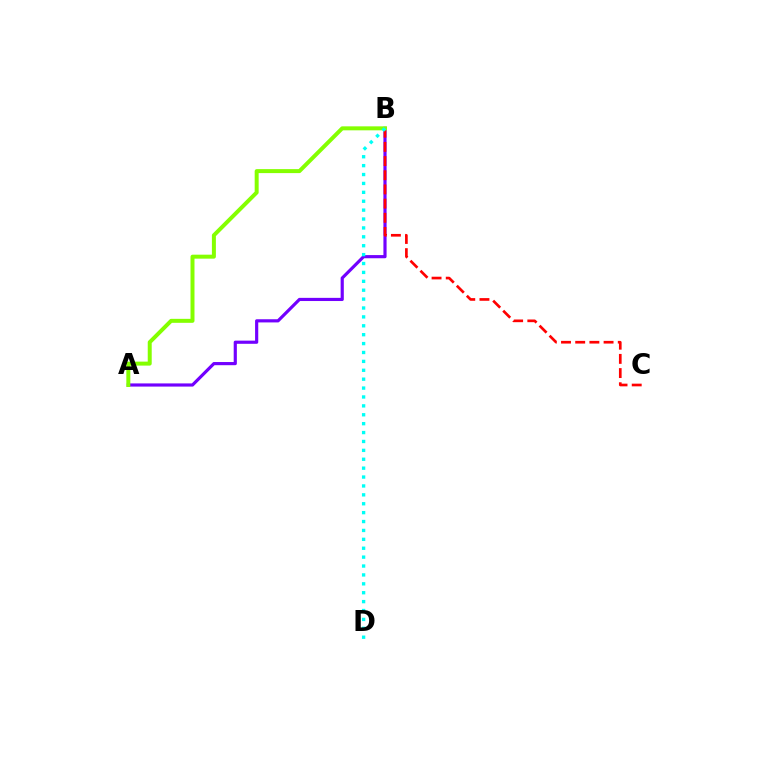{('A', 'B'): [{'color': '#7200ff', 'line_style': 'solid', 'thickness': 2.28}, {'color': '#84ff00', 'line_style': 'solid', 'thickness': 2.86}], ('B', 'C'): [{'color': '#ff0000', 'line_style': 'dashed', 'thickness': 1.93}], ('B', 'D'): [{'color': '#00fff6', 'line_style': 'dotted', 'thickness': 2.42}]}